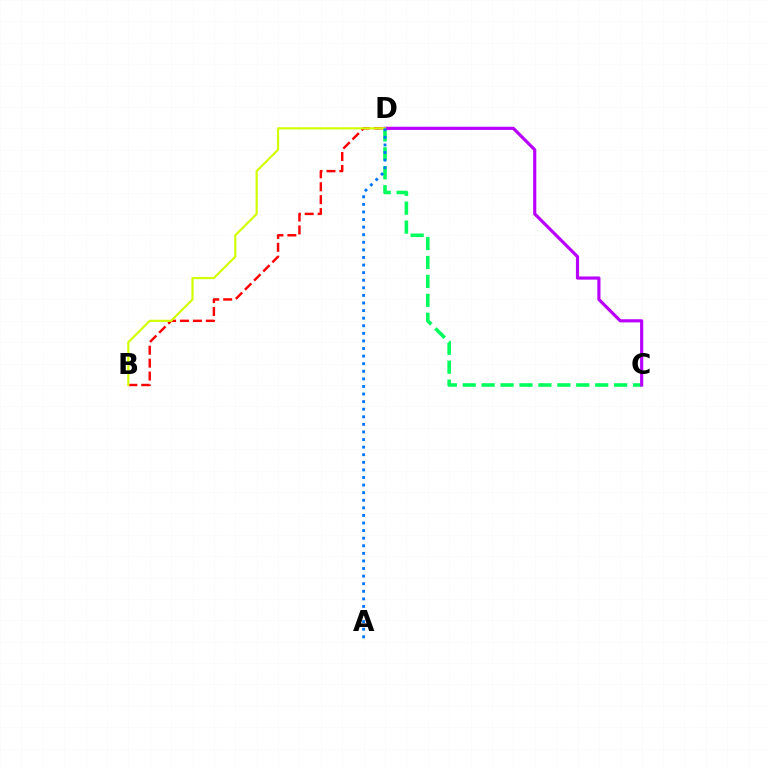{('C', 'D'): [{'color': '#00ff5c', 'line_style': 'dashed', 'thickness': 2.57}, {'color': '#b900ff', 'line_style': 'solid', 'thickness': 2.28}], ('B', 'D'): [{'color': '#ff0000', 'line_style': 'dashed', 'thickness': 1.75}, {'color': '#d1ff00', 'line_style': 'solid', 'thickness': 1.57}], ('A', 'D'): [{'color': '#0074ff', 'line_style': 'dotted', 'thickness': 2.06}]}